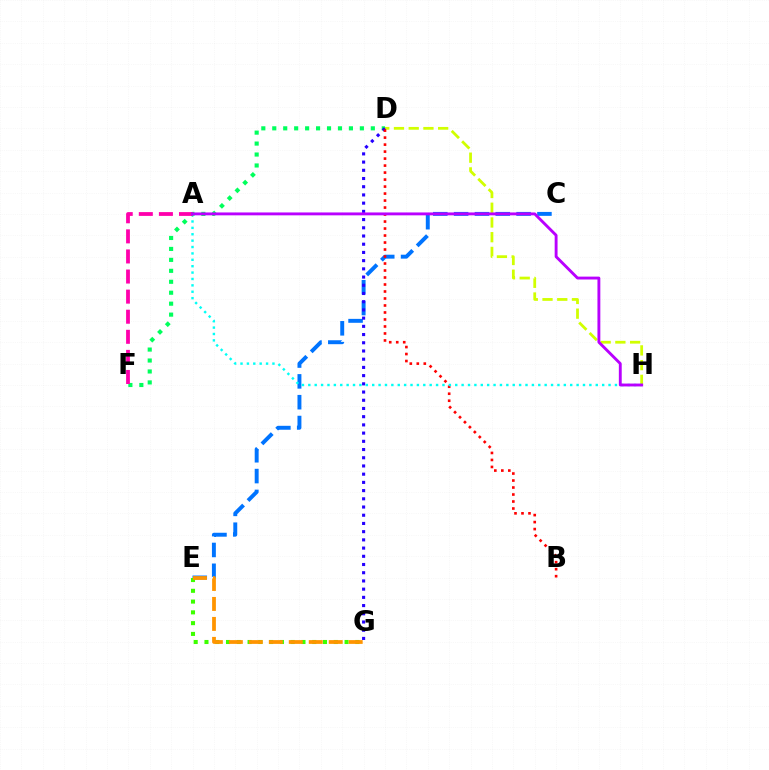{('C', 'E'): [{'color': '#0074ff', 'line_style': 'dashed', 'thickness': 2.83}], ('E', 'G'): [{'color': '#3dff00', 'line_style': 'dotted', 'thickness': 2.93}, {'color': '#ff9400', 'line_style': 'dashed', 'thickness': 2.71}], ('D', 'F'): [{'color': '#00ff5c', 'line_style': 'dotted', 'thickness': 2.98}], ('D', 'H'): [{'color': '#d1ff00', 'line_style': 'dashed', 'thickness': 2.0}], ('D', 'G'): [{'color': '#2500ff', 'line_style': 'dotted', 'thickness': 2.23}], ('B', 'D'): [{'color': '#ff0000', 'line_style': 'dotted', 'thickness': 1.9}], ('A', 'H'): [{'color': '#00fff6', 'line_style': 'dotted', 'thickness': 1.74}, {'color': '#b900ff', 'line_style': 'solid', 'thickness': 2.07}], ('A', 'F'): [{'color': '#ff00ac', 'line_style': 'dashed', 'thickness': 2.73}]}